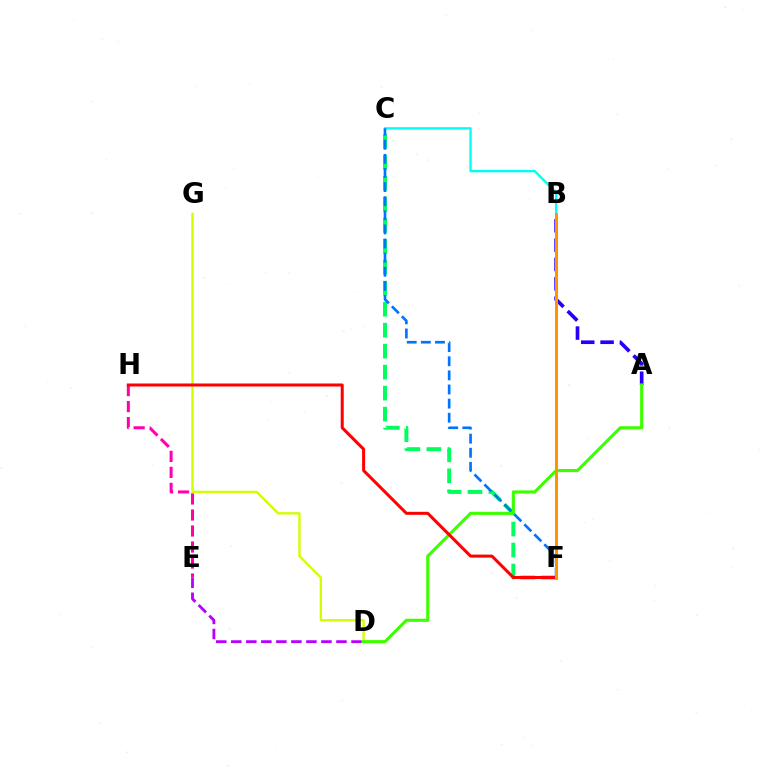{('C', 'F'): [{'color': '#00ff5c', 'line_style': 'dashed', 'thickness': 2.85}, {'color': '#0074ff', 'line_style': 'dashed', 'thickness': 1.92}], ('A', 'B'): [{'color': '#2500ff', 'line_style': 'dashed', 'thickness': 2.63}], ('D', 'G'): [{'color': '#d1ff00', 'line_style': 'solid', 'thickness': 1.71}], ('B', 'C'): [{'color': '#00fff6', 'line_style': 'solid', 'thickness': 1.69}], ('A', 'D'): [{'color': '#3dff00', 'line_style': 'solid', 'thickness': 2.24}], ('E', 'H'): [{'color': '#ff00ac', 'line_style': 'dashed', 'thickness': 2.17}], ('D', 'E'): [{'color': '#b900ff', 'line_style': 'dashed', 'thickness': 2.04}], ('F', 'H'): [{'color': '#ff0000', 'line_style': 'solid', 'thickness': 2.18}], ('B', 'F'): [{'color': '#ff9400', 'line_style': 'solid', 'thickness': 2.17}]}